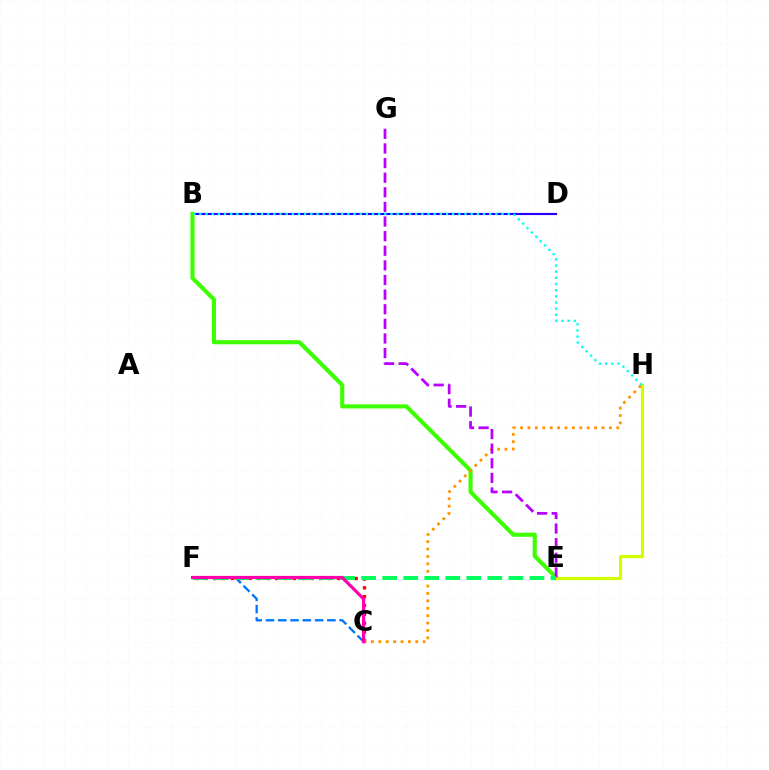{('B', 'D'): [{'color': '#2500ff', 'line_style': 'solid', 'thickness': 1.54}], ('B', 'E'): [{'color': '#3dff00', 'line_style': 'solid', 'thickness': 2.96}], ('C', 'F'): [{'color': '#ff0000', 'line_style': 'dotted', 'thickness': 2.4}, {'color': '#0074ff', 'line_style': 'dashed', 'thickness': 1.67}, {'color': '#ff00ac', 'line_style': 'solid', 'thickness': 2.3}], ('E', 'H'): [{'color': '#d1ff00', 'line_style': 'solid', 'thickness': 2.32}], ('C', 'H'): [{'color': '#ff9400', 'line_style': 'dotted', 'thickness': 2.01}], ('B', 'H'): [{'color': '#00fff6', 'line_style': 'dotted', 'thickness': 1.68}], ('E', 'G'): [{'color': '#b900ff', 'line_style': 'dashed', 'thickness': 1.99}], ('E', 'F'): [{'color': '#00ff5c', 'line_style': 'dashed', 'thickness': 2.86}]}